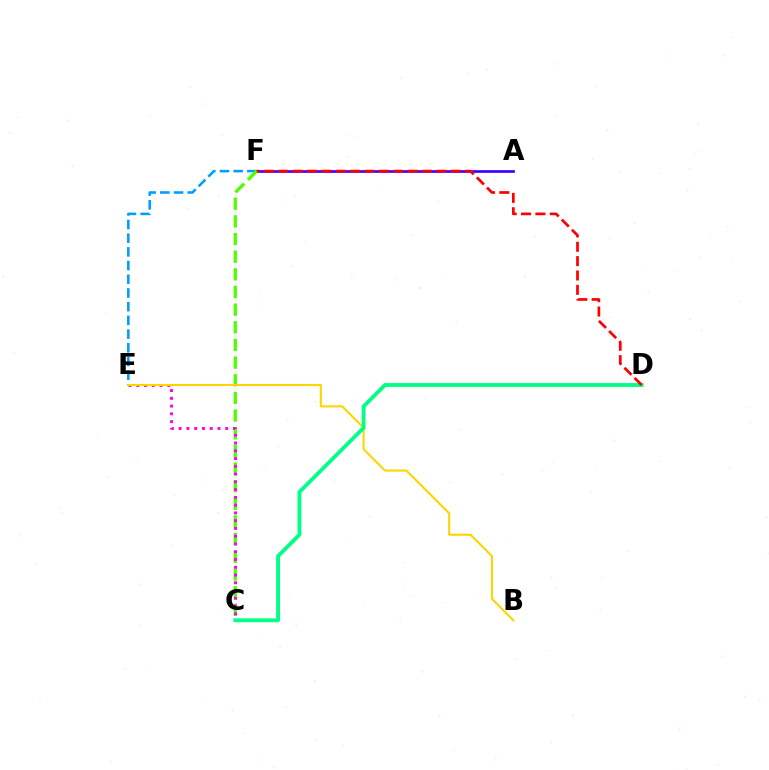{('A', 'F'): [{'color': '#3700ff', 'line_style': 'solid', 'thickness': 1.92}], ('E', 'F'): [{'color': '#009eff', 'line_style': 'dashed', 'thickness': 1.86}], ('C', 'F'): [{'color': '#4fff00', 'line_style': 'dashed', 'thickness': 2.4}], ('C', 'E'): [{'color': '#ff00ed', 'line_style': 'dotted', 'thickness': 2.11}], ('B', 'E'): [{'color': '#ffd500', 'line_style': 'solid', 'thickness': 1.51}], ('C', 'D'): [{'color': '#00ff86', 'line_style': 'solid', 'thickness': 2.75}], ('D', 'F'): [{'color': '#ff0000', 'line_style': 'dashed', 'thickness': 1.95}]}